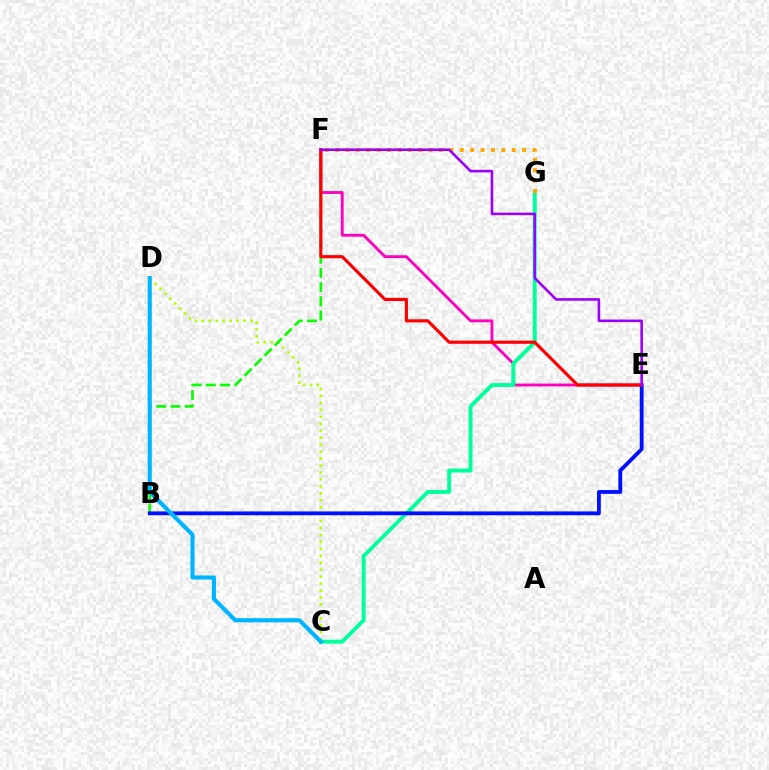{('E', 'F'): [{'color': '#ff00bd', 'line_style': 'solid', 'thickness': 2.05}, {'color': '#ff0000', 'line_style': 'solid', 'thickness': 2.26}, {'color': '#9b00ff', 'line_style': 'solid', 'thickness': 1.87}], ('C', 'D'): [{'color': '#b3ff00', 'line_style': 'dotted', 'thickness': 1.89}, {'color': '#00b5ff', 'line_style': 'solid', 'thickness': 2.97}], ('B', 'F'): [{'color': '#08ff00', 'line_style': 'dashed', 'thickness': 1.93}], ('C', 'G'): [{'color': '#00ff9d', 'line_style': 'solid', 'thickness': 2.81}], ('B', 'E'): [{'color': '#0010ff', 'line_style': 'solid', 'thickness': 2.76}], ('F', 'G'): [{'color': '#ffa500', 'line_style': 'dotted', 'thickness': 2.82}]}